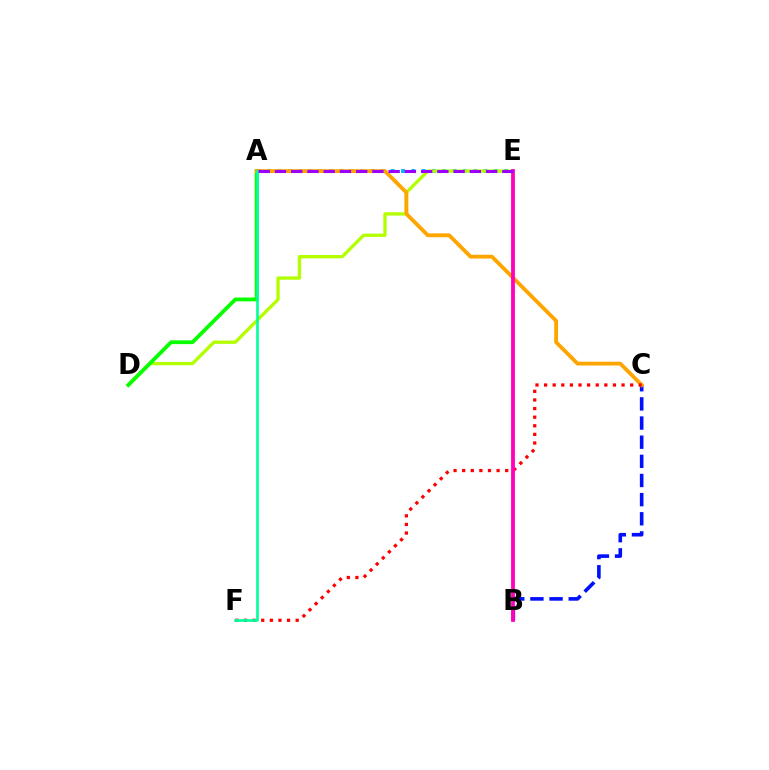{('A', 'E'): [{'color': '#00b5ff', 'line_style': 'dotted', 'thickness': 2.8}, {'color': '#9b00ff', 'line_style': 'dashed', 'thickness': 2.21}], ('D', 'E'): [{'color': '#b3ff00', 'line_style': 'solid', 'thickness': 2.39}], ('B', 'C'): [{'color': '#0010ff', 'line_style': 'dashed', 'thickness': 2.6}], ('A', 'D'): [{'color': '#08ff00', 'line_style': 'solid', 'thickness': 2.75}], ('A', 'C'): [{'color': '#ffa500', 'line_style': 'solid', 'thickness': 2.76}], ('C', 'F'): [{'color': '#ff0000', 'line_style': 'dotted', 'thickness': 2.34}], ('A', 'F'): [{'color': '#00ff9d', 'line_style': 'solid', 'thickness': 1.9}], ('B', 'E'): [{'color': '#ff00bd', 'line_style': 'solid', 'thickness': 2.73}]}